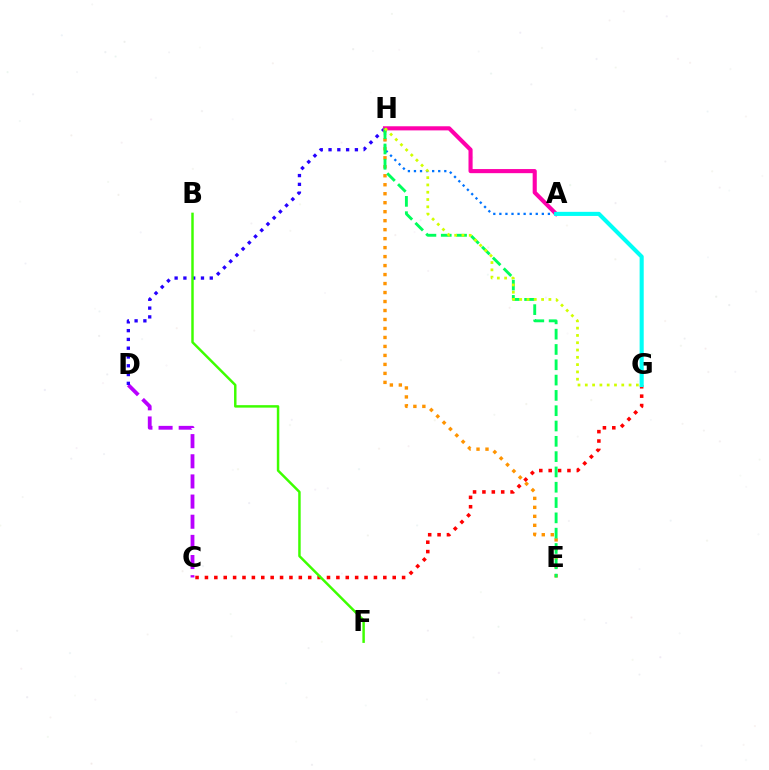{('C', 'G'): [{'color': '#ff0000', 'line_style': 'dotted', 'thickness': 2.55}], ('C', 'D'): [{'color': '#b900ff', 'line_style': 'dashed', 'thickness': 2.74}], ('D', 'H'): [{'color': '#2500ff', 'line_style': 'dotted', 'thickness': 2.39}], ('A', 'H'): [{'color': '#0074ff', 'line_style': 'dotted', 'thickness': 1.65}, {'color': '#ff00ac', 'line_style': 'solid', 'thickness': 2.96}], ('E', 'H'): [{'color': '#ff9400', 'line_style': 'dotted', 'thickness': 2.44}, {'color': '#00ff5c', 'line_style': 'dashed', 'thickness': 2.08}], ('G', 'H'): [{'color': '#d1ff00', 'line_style': 'dotted', 'thickness': 1.98}], ('B', 'F'): [{'color': '#3dff00', 'line_style': 'solid', 'thickness': 1.78}], ('A', 'G'): [{'color': '#00fff6', 'line_style': 'solid', 'thickness': 2.95}]}